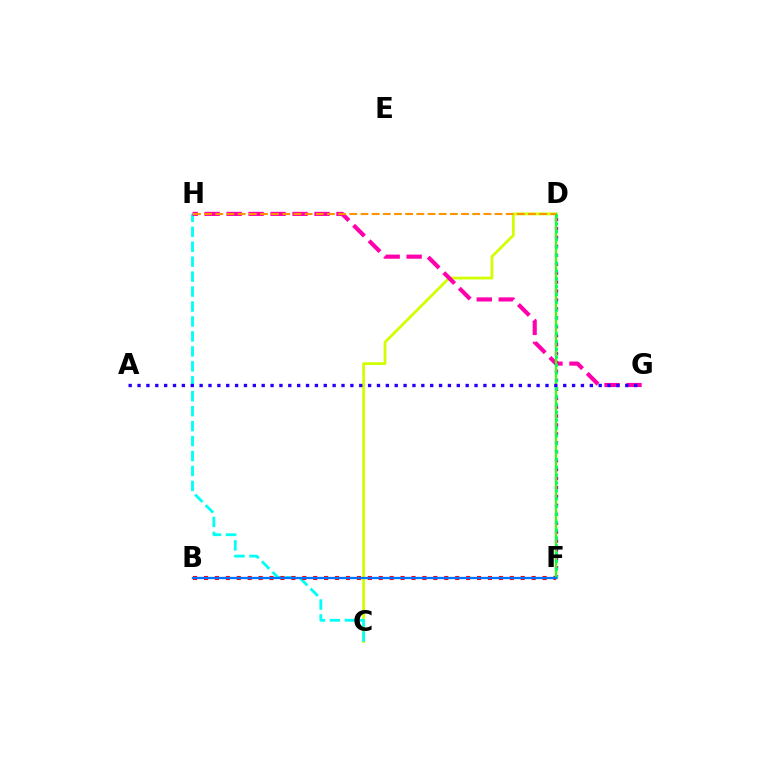{('C', 'D'): [{'color': '#d1ff00', 'line_style': 'solid', 'thickness': 2.0}], ('C', 'H'): [{'color': '#00fff6', 'line_style': 'dashed', 'thickness': 2.03}], ('D', 'F'): [{'color': '#b900ff', 'line_style': 'dotted', 'thickness': 2.43}, {'color': '#3dff00', 'line_style': 'solid', 'thickness': 1.61}, {'color': '#00ff5c', 'line_style': 'dotted', 'thickness': 2.13}], ('G', 'H'): [{'color': '#ff00ac', 'line_style': 'dashed', 'thickness': 2.98}], ('D', 'H'): [{'color': '#ff9400', 'line_style': 'dashed', 'thickness': 1.52}], ('A', 'G'): [{'color': '#2500ff', 'line_style': 'dotted', 'thickness': 2.41}], ('B', 'F'): [{'color': '#ff0000', 'line_style': 'dotted', 'thickness': 2.97}, {'color': '#0074ff', 'line_style': 'solid', 'thickness': 1.64}]}